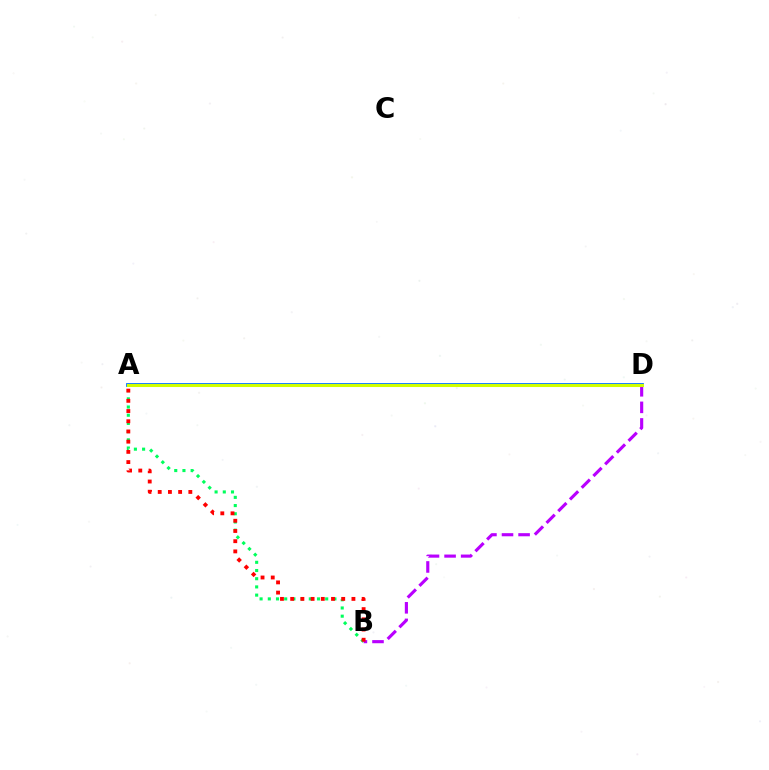{('A', 'D'): [{'color': '#0074ff', 'line_style': 'solid', 'thickness': 2.73}, {'color': '#d1ff00', 'line_style': 'solid', 'thickness': 2.19}], ('A', 'B'): [{'color': '#00ff5c', 'line_style': 'dotted', 'thickness': 2.23}, {'color': '#ff0000', 'line_style': 'dotted', 'thickness': 2.77}], ('B', 'D'): [{'color': '#b900ff', 'line_style': 'dashed', 'thickness': 2.25}]}